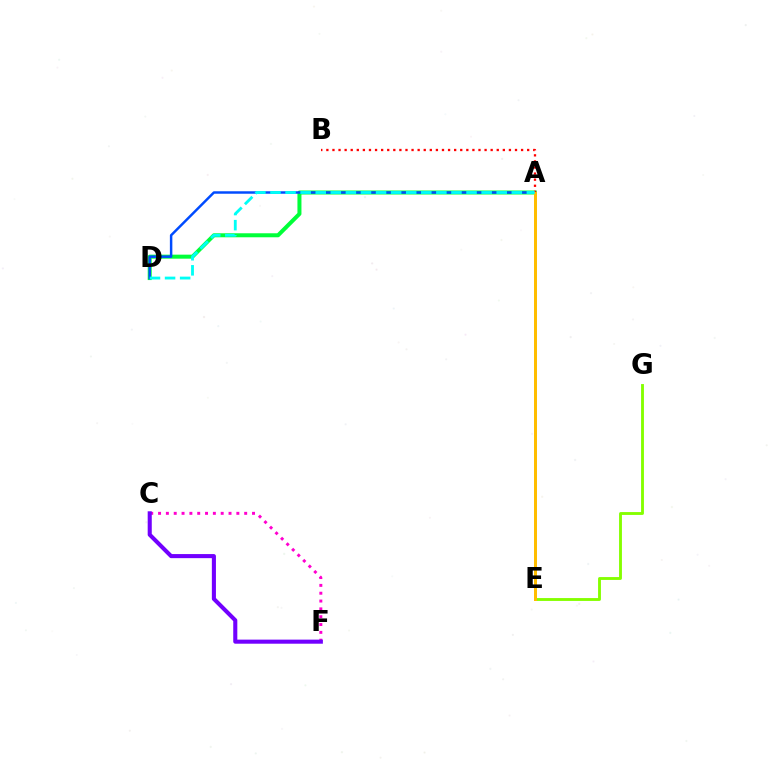{('A', 'D'): [{'color': '#00ff39', 'line_style': 'solid', 'thickness': 2.89}, {'color': '#004bff', 'line_style': 'solid', 'thickness': 1.78}, {'color': '#00fff6', 'line_style': 'dashed', 'thickness': 2.05}], ('C', 'F'): [{'color': '#ff00cf', 'line_style': 'dotted', 'thickness': 2.13}, {'color': '#7200ff', 'line_style': 'solid', 'thickness': 2.94}], ('E', 'G'): [{'color': '#84ff00', 'line_style': 'solid', 'thickness': 2.06}], ('A', 'B'): [{'color': '#ff0000', 'line_style': 'dotted', 'thickness': 1.65}], ('A', 'E'): [{'color': '#ffbd00', 'line_style': 'solid', 'thickness': 2.16}]}